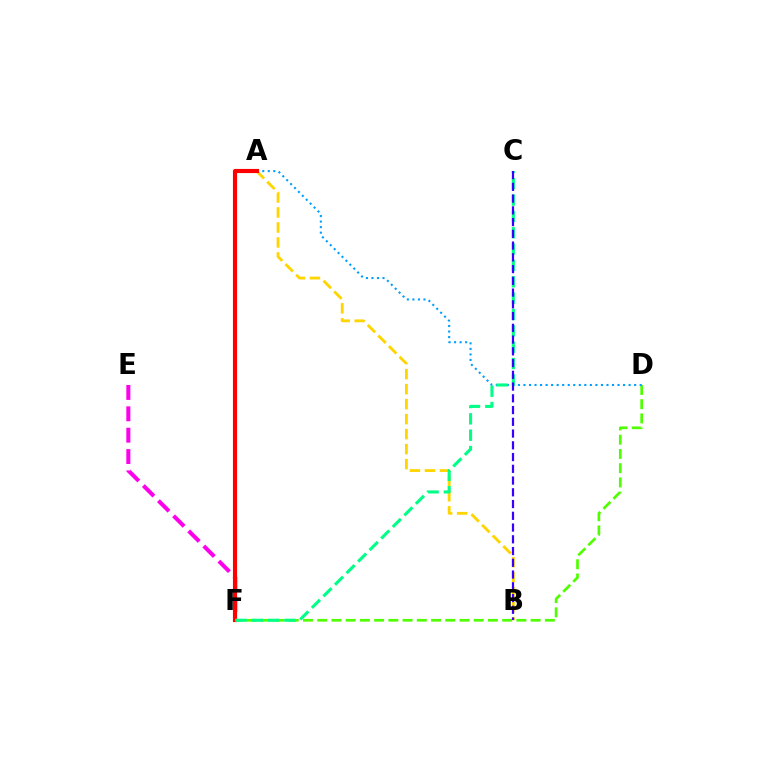{('A', 'B'): [{'color': '#ffd500', 'line_style': 'dashed', 'thickness': 2.04}], ('E', 'F'): [{'color': '#ff00ed', 'line_style': 'dashed', 'thickness': 2.9}], ('D', 'F'): [{'color': '#4fff00', 'line_style': 'dashed', 'thickness': 1.93}], ('A', 'D'): [{'color': '#009eff', 'line_style': 'dotted', 'thickness': 1.5}], ('A', 'F'): [{'color': '#ff0000', 'line_style': 'solid', 'thickness': 2.97}], ('C', 'F'): [{'color': '#00ff86', 'line_style': 'dashed', 'thickness': 2.22}], ('B', 'C'): [{'color': '#3700ff', 'line_style': 'dashed', 'thickness': 1.6}]}